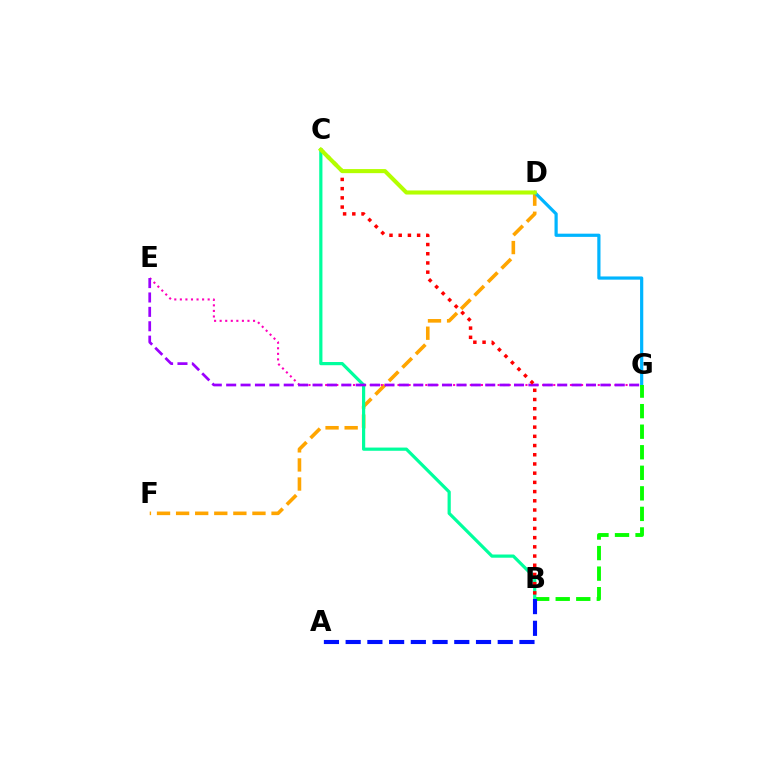{('D', 'F'): [{'color': '#ffa500', 'line_style': 'dashed', 'thickness': 2.59}], ('E', 'G'): [{'color': '#ff00bd', 'line_style': 'dotted', 'thickness': 1.51}, {'color': '#9b00ff', 'line_style': 'dashed', 'thickness': 1.96}], ('D', 'G'): [{'color': '#00b5ff', 'line_style': 'solid', 'thickness': 2.31}], ('B', 'G'): [{'color': '#08ff00', 'line_style': 'dashed', 'thickness': 2.79}], ('B', 'C'): [{'color': '#00ff9d', 'line_style': 'solid', 'thickness': 2.31}, {'color': '#ff0000', 'line_style': 'dotted', 'thickness': 2.5}], ('C', 'D'): [{'color': '#b3ff00', 'line_style': 'solid', 'thickness': 2.93}], ('A', 'B'): [{'color': '#0010ff', 'line_style': 'dashed', 'thickness': 2.95}]}